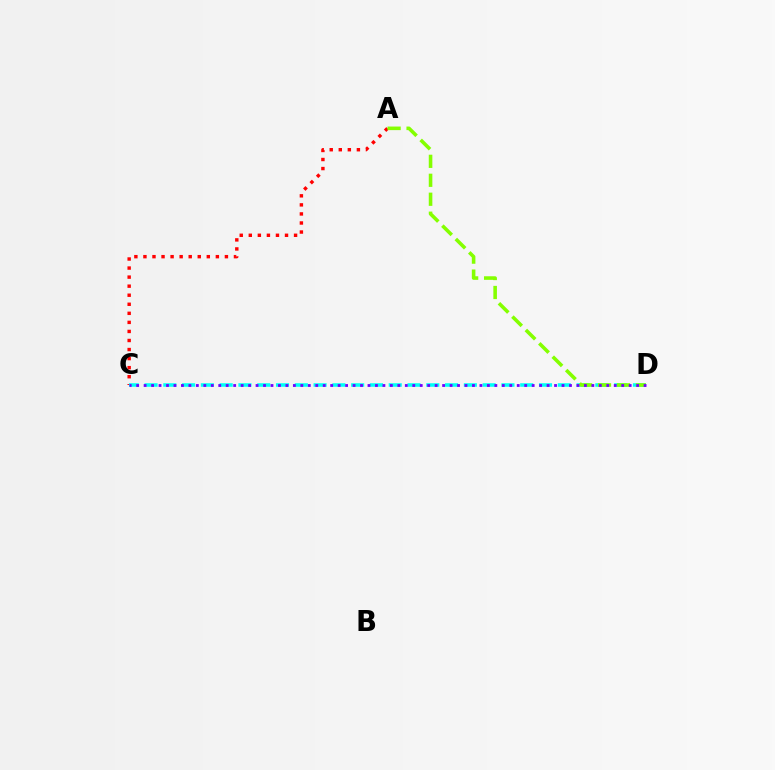{('A', 'C'): [{'color': '#ff0000', 'line_style': 'dotted', 'thickness': 2.46}], ('C', 'D'): [{'color': '#00fff6', 'line_style': 'dashed', 'thickness': 2.55}, {'color': '#7200ff', 'line_style': 'dotted', 'thickness': 2.03}], ('A', 'D'): [{'color': '#84ff00', 'line_style': 'dashed', 'thickness': 2.58}]}